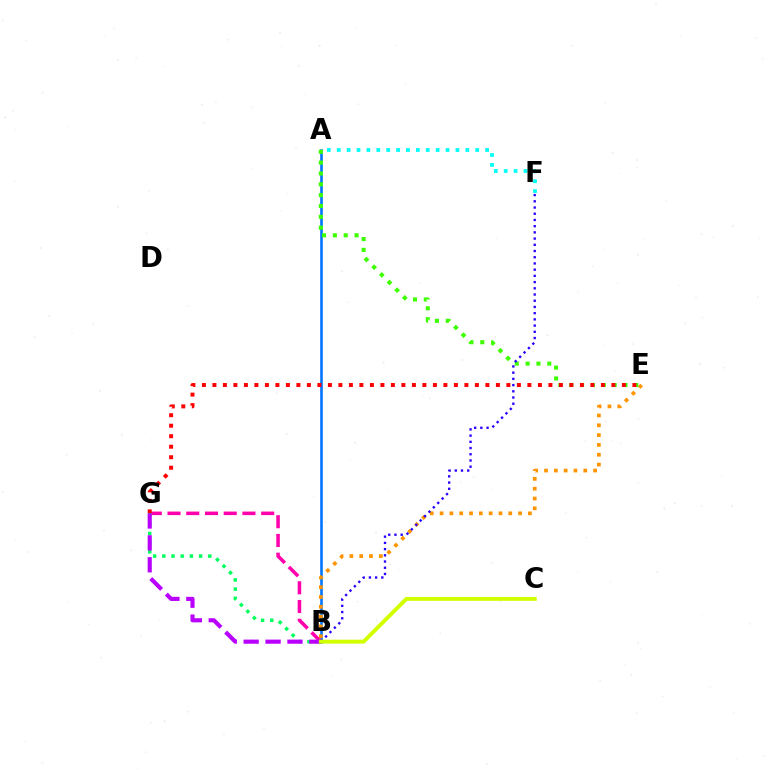{('A', 'B'): [{'color': '#0074ff', 'line_style': 'solid', 'thickness': 1.88}], ('B', 'G'): [{'color': '#ff00ac', 'line_style': 'dashed', 'thickness': 2.55}, {'color': '#00ff5c', 'line_style': 'dotted', 'thickness': 2.5}, {'color': '#b900ff', 'line_style': 'dashed', 'thickness': 2.97}], ('B', 'E'): [{'color': '#ff9400', 'line_style': 'dotted', 'thickness': 2.67}], ('A', 'E'): [{'color': '#3dff00', 'line_style': 'dotted', 'thickness': 2.94}], ('E', 'G'): [{'color': '#ff0000', 'line_style': 'dotted', 'thickness': 2.85}], ('B', 'F'): [{'color': '#2500ff', 'line_style': 'dotted', 'thickness': 1.69}], ('B', 'C'): [{'color': '#d1ff00', 'line_style': 'solid', 'thickness': 2.83}], ('A', 'F'): [{'color': '#00fff6', 'line_style': 'dotted', 'thickness': 2.69}]}